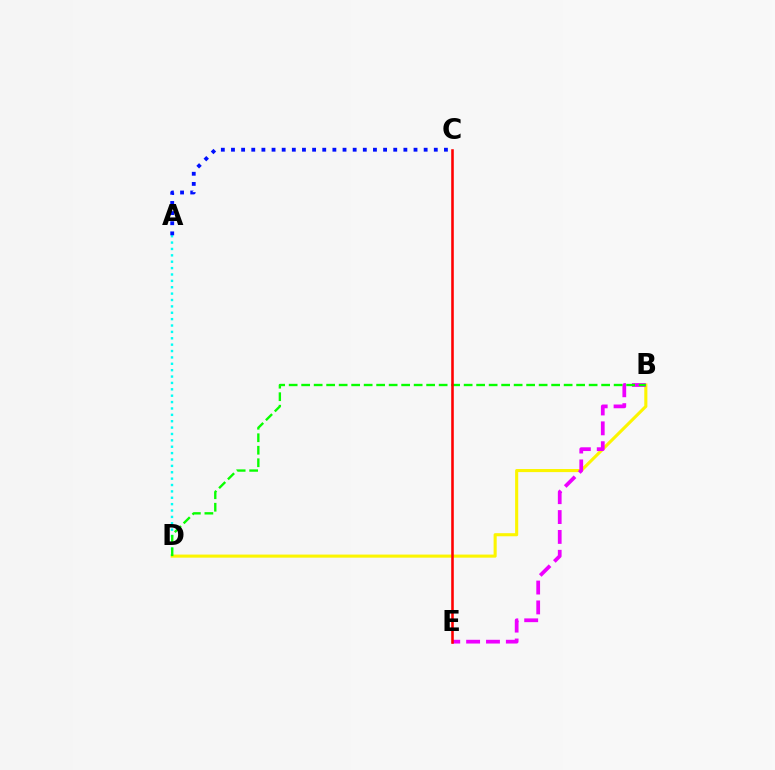{('A', 'D'): [{'color': '#00fff6', 'line_style': 'dotted', 'thickness': 1.73}], ('B', 'D'): [{'color': '#fcf500', 'line_style': 'solid', 'thickness': 2.23}, {'color': '#08ff00', 'line_style': 'dashed', 'thickness': 1.7}], ('A', 'C'): [{'color': '#0010ff', 'line_style': 'dotted', 'thickness': 2.76}], ('B', 'E'): [{'color': '#ee00ff', 'line_style': 'dashed', 'thickness': 2.7}], ('C', 'E'): [{'color': '#ff0000', 'line_style': 'solid', 'thickness': 1.85}]}